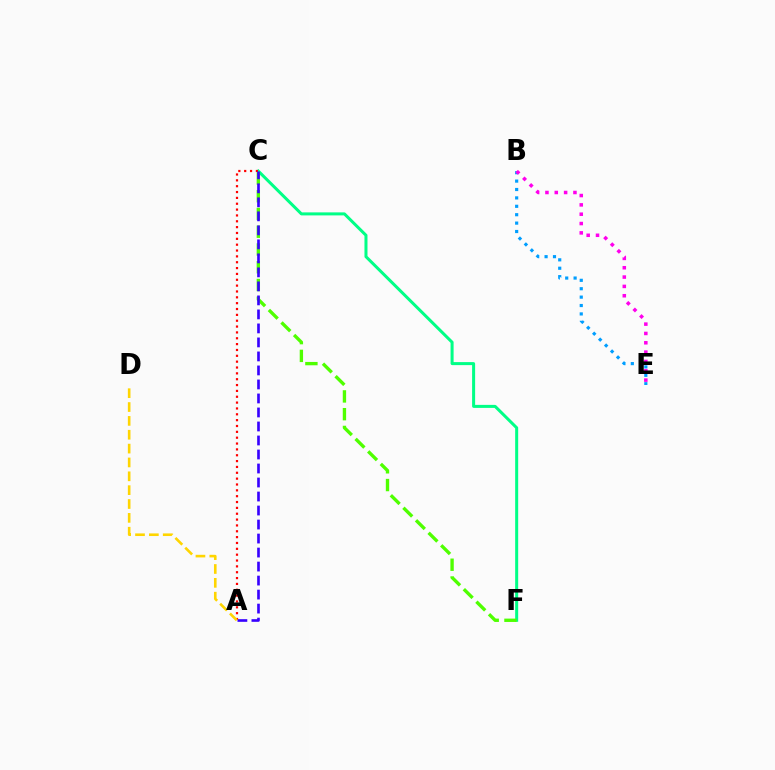{('B', 'E'): [{'color': '#009eff', 'line_style': 'dotted', 'thickness': 2.28}, {'color': '#ff00ed', 'line_style': 'dotted', 'thickness': 2.54}], ('C', 'F'): [{'color': '#00ff86', 'line_style': 'solid', 'thickness': 2.17}, {'color': '#4fff00', 'line_style': 'dashed', 'thickness': 2.41}], ('A', 'C'): [{'color': '#ff0000', 'line_style': 'dotted', 'thickness': 1.59}, {'color': '#3700ff', 'line_style': 'dashed', 'thickness': 1.9}], ('A', 'D'): [{'color': '#ffd500', 'line_style': 'dashed', 'thickness': 1.88}]}